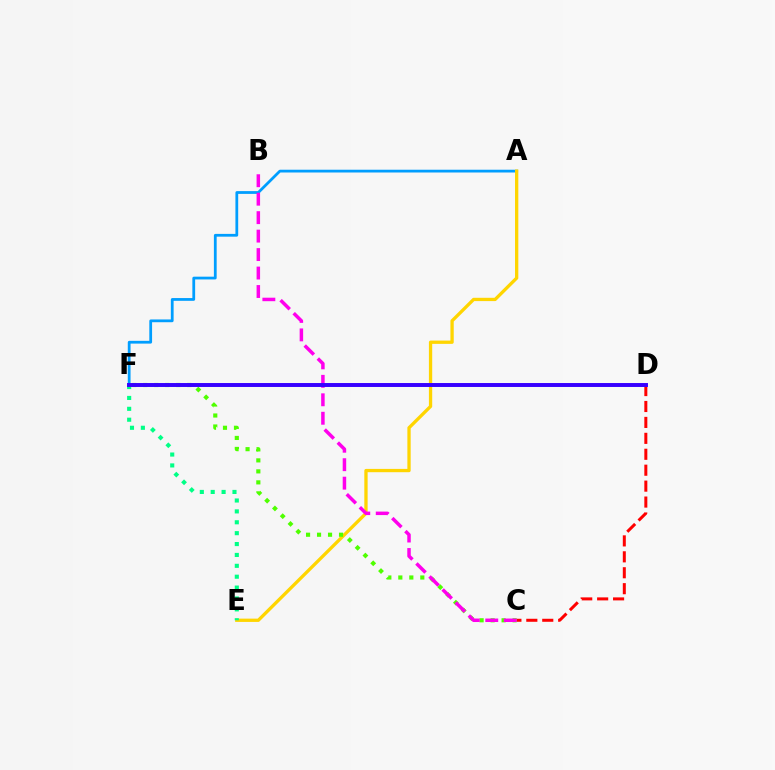{('A', 'F'): [{'color': '#009eff', 'line_style': 'solid', 'thickness': 1.99}], ('A', 'E'): [{'color': '#ffd500', 'line_style': 'solid', 'thickness': 2.37}], ('C', 'F'): [{'color': '#4fff00', 'line_style': 'dotted', 'thickness': 2.99}], ('C', 'D'): [{'color': '#ff0000', 'line_style': 'dashed', 'thickness': 2.16}], ('B', 'C'): [{'color': '#ff00ed', 'line_style': 'dashed', 'thickness': 2.51}], ('E', 'F'): [{'color': '#00ff86', 'line_style': 'dotted', 'thickness': 2.96}], ('D', 'F'): [{'color': '#3700ff', 'line_style': 'solid', 'thickness': 2.84}]}